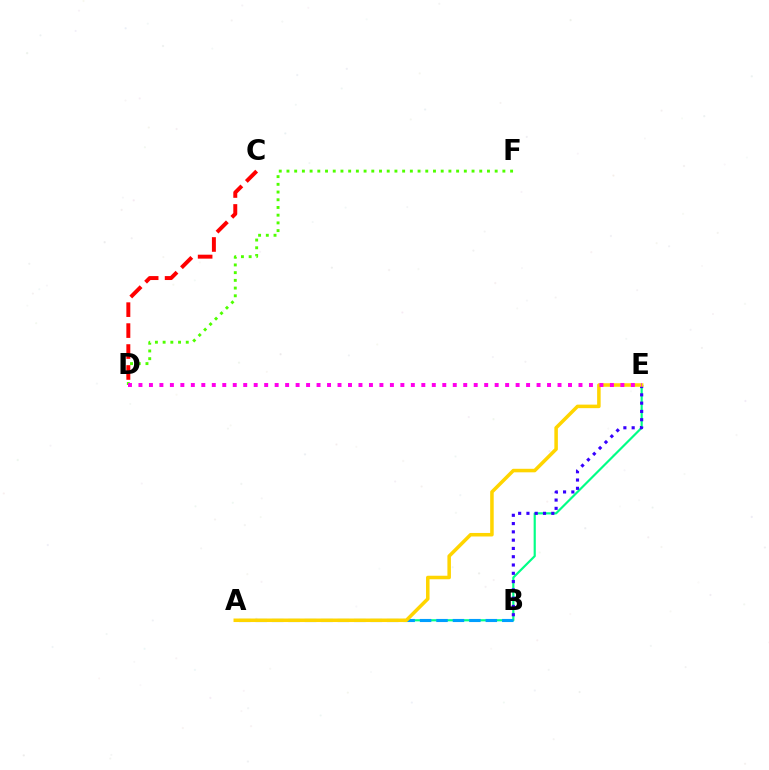{('A', 'E'): [{'color': '#00ff86', 'line_style': 'solid', 'thickness': 1.56}, {'color': '#ffd500', 'line_style': 'solid', 'thickness': 2.54}], ('D', 'F'): [{'color': '#4fff00', 'line_style': 'dotted', 'thickness': 2.1}], ('A', 'B'): [{'color': '#009eff', 'line_style': 'dashed', 'thickness': 2.23}], ('C', 'D'): [{'color': '#ff0000', 'line_style': 'dashed', 'thickness': 2.85}], ('B', 'E'): [{'color': '#3700ff', 'line_style': 'dotted', 'thickness': 2.25}], ('D', 'E'): [{'color': '#ff00ed', 'line_style': 'dotted', 'thickness': 2.85}]}